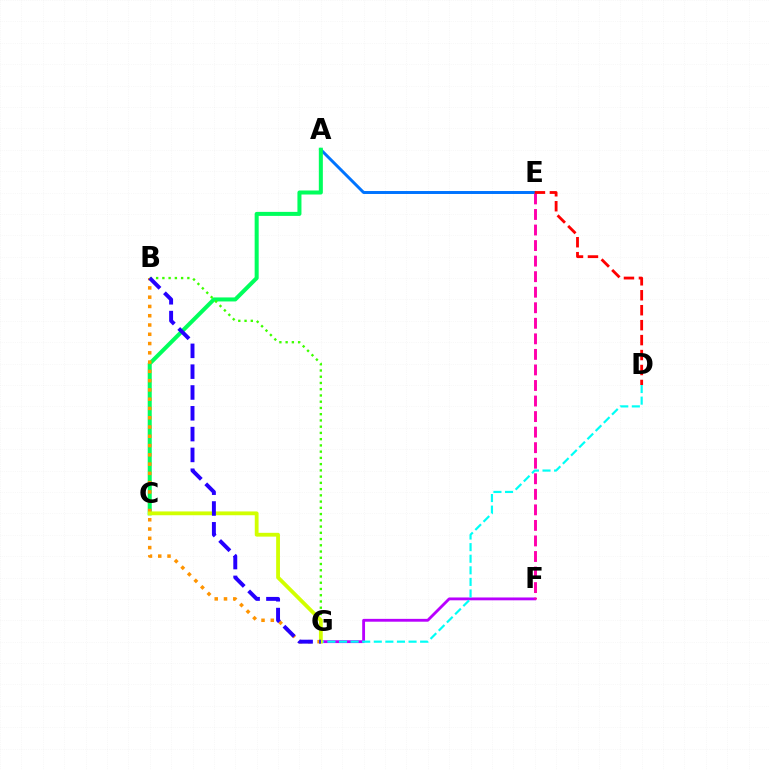{('A', 'E'): [{'color': '#0074ff', 'line_style': 'solid', 'thickness': 2.13}], ('F', 'G'): [{'color': '#b900ff', 'line_style': 'solid', 'thickness': 2.04}], ('A', 'C'): [{'color': '#00ff5c', 'line_style': 'solid', 'thickness': 2.9}], ('B', 'G'): [{'color': '#3dff00', 'line_style': 'dotted', 'thickness': 1.7}, {'color': '#ff9400', 'line_style': 'dotted', 'thickness': 2.52}, {'color': '#2500ff', 'line_style': 'dashed', 'thickness': 2.83}], ('E', 'F'): [{'color': '#ff00ac', 'line_style': 'dashed', 'thickness': 2.11}], ('D', 'E'): [{'color': '#ff0000', 'line_style': 'dashed', 'thickness': 2.03}], ('D', 'G'): [{'color': '#00fff6', 'line_style': 'dashed', 'thickness': 1.57}], ('C', 'G'): [{'color': '#d1ff00', 'line_style': 'solid', 'thickness': 2.74}]}